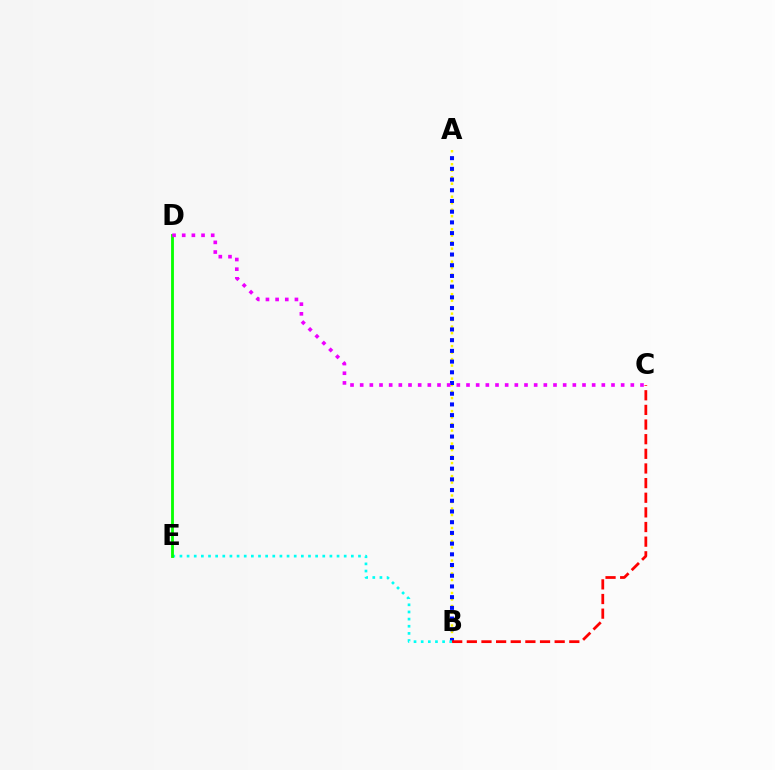{('A', 'B'): [{'color': '#fcf500', 'line_style': 'dotted', 'thickness': 1.77}, {'color': '#0010ff', 'line_style': 'dotted', 'thickness': 2.91}], ('B', 'E'): [{'color': '#00fff6', 'line_style': 'dotted', 'thickness': 1.94}], ('D', 'E'): [{'color': '#08ff00', 'line_style': 'solid', 'thickness': 2.04}], ('B', 'C'): [{'color': '#ff0000', 'line_style': 'dashed', 'thickness': 1.99}], ('C', 'D'): [{'color': '#ee00ff', 'line_style': 'dotted', 'thickness': 2.63}]}